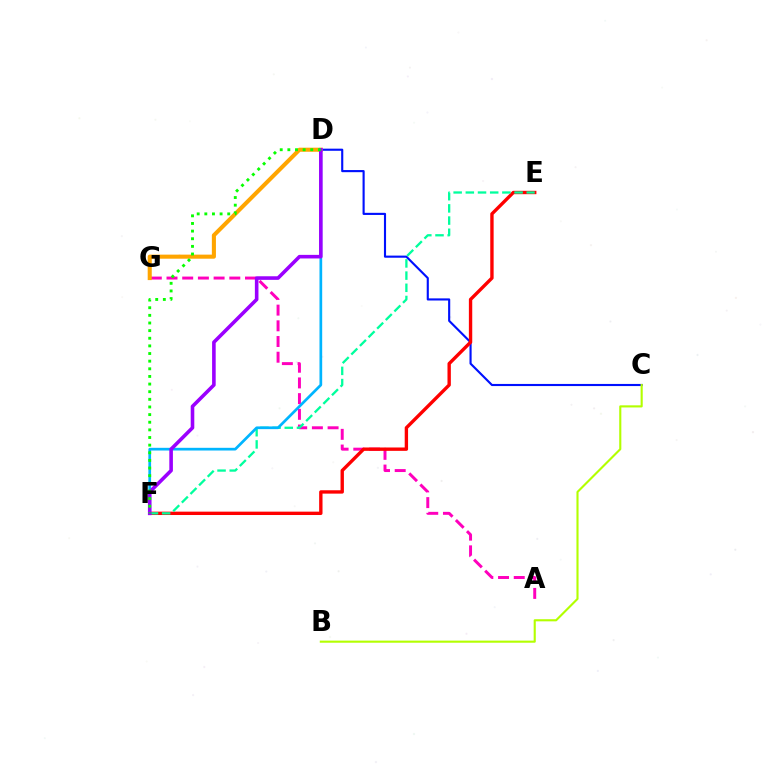{('C', 'D'): [{'color': '#0010ff', 'line_style': 'solid', 'thickness': 1.53}], ('A', 'G'): [{'color': '#ff00bd', 'line_style': 'dashed', 'thickness': 2.13}], ('E', 'F'): [{'color': '#ff0000', 'line_style': 'solid', 'thickness': 2.42}, {'color': '#00ff9d', 'line_style': 'dashed', 'thickness': 1.66}], ('D', 'G'): [{'color': '#ffa500', 'line_style': 'solid', 'thickness': 2.93}], ('D', 'F'): [{'color': '#00b5ff', 'line_style': 'solid', 'thickness': 1.95}, {'color': '#9b00ff', 'line_style': 'solid', 'thickness': 2.59}, {'color': '#08ff00', 'line_style': 'dotted', 'thickness': 2.07}], ('B', 'C'): [{'color': '#b3ff00', 'line_style': 'solid', 'thickness': 1.53}]}